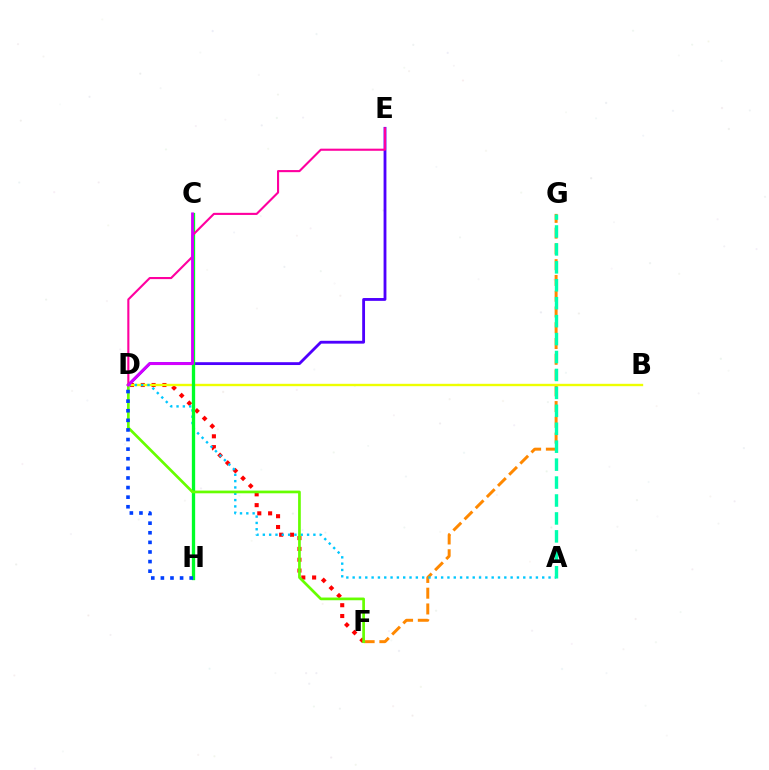{('F', 'G'): [{'color': '#ff8800', 'line_style': 'dashed', 'thickness': 2.14}], ('D', 'F'): [{'color': '#ff0000', 'line_style': 'dotted', 'thickness': 2.94}, {'color': '#66ff00', 'line_style': 'solid', 'thickness': 1.95}], ('D', 'E'): [{'color': '#4f00ff', 'line_style': 'solid', 'thickness': 2.04}, {'color': '#ff00a0', 'line_style': 'solid', 'thickness': 1.52}], ('B', 'D'): [{'color': '#eeff00', 'line_style': 'solid', 'thickness': 1.71}], ('A', 'D'): [{'color': '#00c7ff', 'line_style': 'dotted', 'thickness': 1.72}], ('C', 'H'): [{'color': '#00ff27', 'line_style': 'solid', 'thickness': 2.38}], ('A', 'G'): [{'color': '#00ffaf', 'line_style': 'dashed', 'thickness': 2.44}], ('C', 'D'): [{'color': '#d600ff', 'line_style': 'solid', 'thickness': 2.03}], ('D', 'H'): [{'color': '#003fff', 'line_style': 'dotted', 'thickness': 2.61}]}